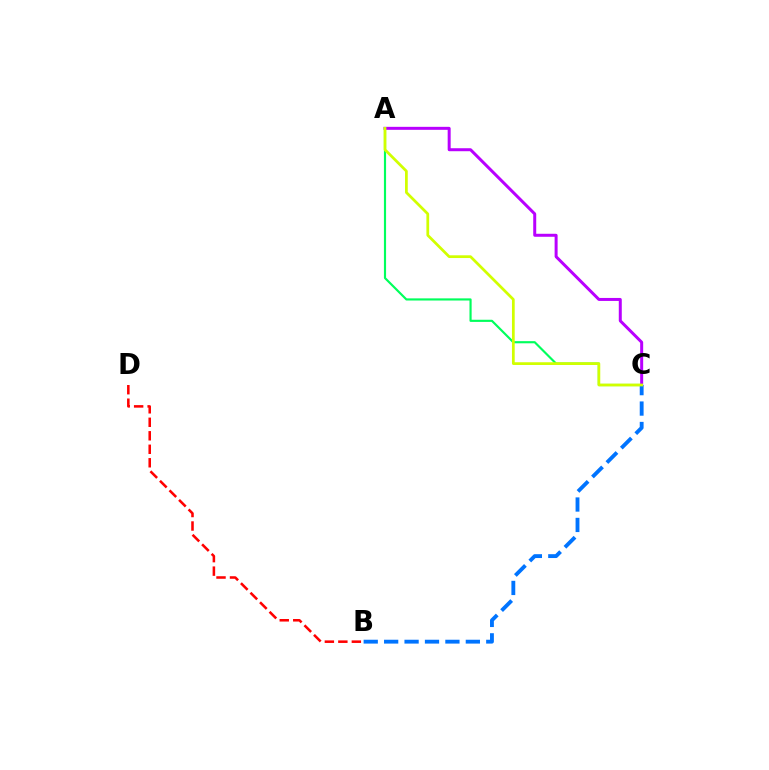{('B', 'D'): [{'color': '#ff0000', 'line_style': 'dashed', 'thickness': 1.83}], ('A', 'C'): [{'color': '#00ff5c', 'line_style': 'solid', 'thickness': 1.55}, {'color': '#b900ff', 'line_style': 'solid', 'thickness': 2.15}, {'color': '#d1ff00', 'line_style': 'solid', 'thickness': 1.97}], ('B', 'C'): [{'color': '#0074ff', 'line_style': 'dashed', 'thickness': 2.77}]}